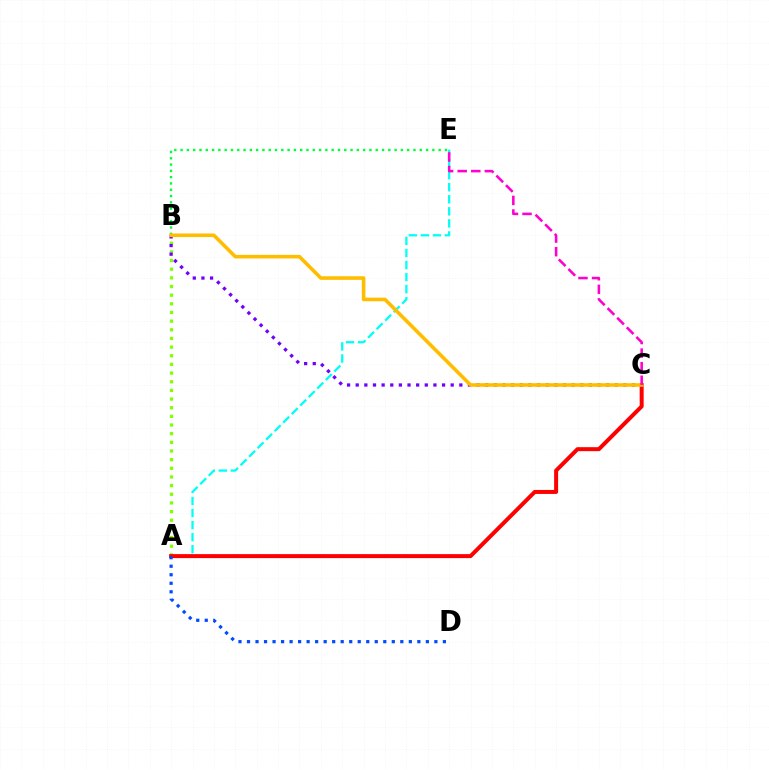{('A', 'B'): [{'color': '#84ff00', 'line_style': 'dotted', 'thickness': 2.35}], ('A', 'E'): [{'color': '#00fff6', 'line_style': 'dashed', 'thickness': 1.64}], ('B', 'E'): [{'color': '#00ff39', 'line_style': 'dotted', 'thickness': 1.71}], ('A', 'C'): [{'color': '#ff0000', 'line_style': 'solid', 'thickness': 2.87}], ('B', 'C'): [{'color': '#7200ff', 'line_style': 'dotted', 'thickness': 2.35}, {'color': '#ffbd00', 'line_style': 'solid', 'thickness': 2.59}], ('A', 'D'): [{'color': '#004bff', 'line_style': 'dotted', 'thickness': 2.31}], ('C', 'E'): [{'color': '#ff00cf', 'line_style': 'dashed', 'thickness': 1.85}]}